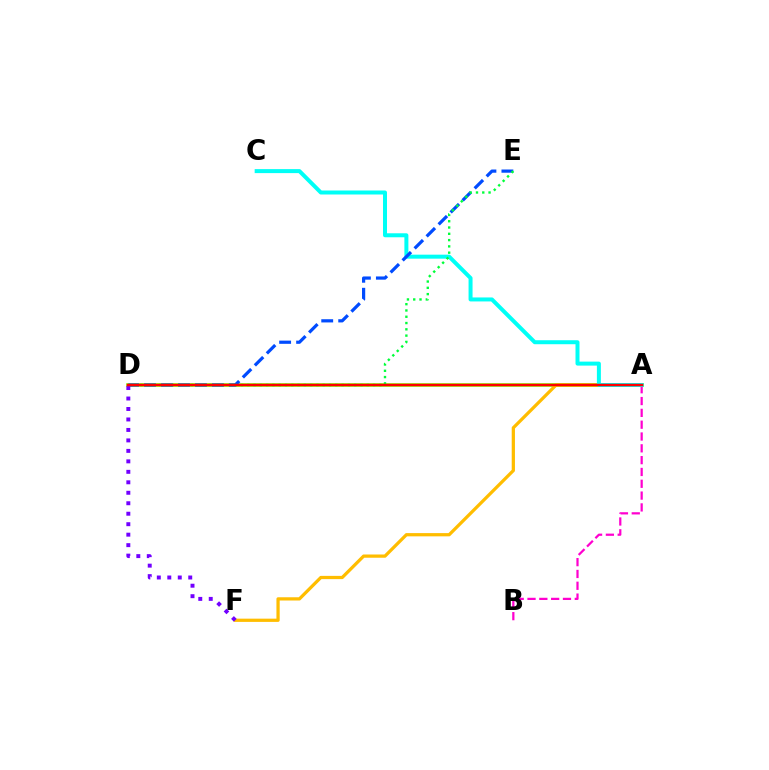{('A', 'D'): [{'color': '#84ff00', 'line_style': 'solid', 'thickness': 2.56}, {'color': '#ff0000', 'line_style': 'solid', 'thickness': 1.79}], ('A', 'F'): [{'color': '#ffbd00', 'line_style': 'solid', 'thickness': 2.34}], ('A', 'B'): [{'color': '#ff00cf', 'line_style': 'dashed', 'thickness': 1.61}], ('A', 'C'): [{'color': '#00fff6', 'line_style': 'solid', 'thickness': 2.88}], ('D', 'E'): [{'color': '#004bff', 'line_style': 'dashed', 'thickness': 2.31}, {'color': '#00ff39', 'line_style': 'dotted', 'thickness': 1.71}], ('D', 'F'): [{'color': '#7200ff', 'line_style': 'dotted', 'thickness': 2.85}]}